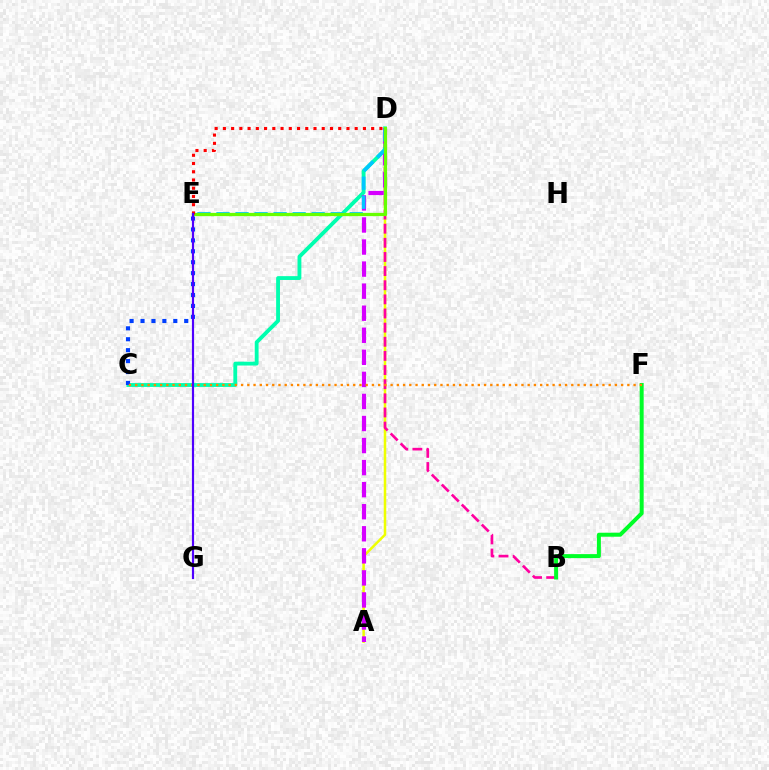{('C', 'D'): [{'color': '#00ffaf', 'line_style': 'solid', 'thickness': 2.76}], ('A', 'D'): [{'color': '#eeff00', 'line_style': 'solid', 'thickness': 1.81}, {'color': '#d600ff', 'line_style': 'dashed', 'thickness': 3.0}], ('B', 'D'): [{'color': '#ff00a0', 'line_style': 'dashed', 'thickness': 1.92}], ('D', 'E'): [{'color': '#00c7ff', 'line_style': 'dashed', 'thickness': 2.59}, {'color': '#66ff00', 'line_style': 'solid', 'thickness': 2.34}, {'color': '#ff0000', 'line_style': 'dotted', 'thickness': 2.24}], ('B', 'F'): [{'color': '#00ff27', 'line_style': 'solid', 'thickness': 2.87}], ('C', 'E'): [{'color': '#003fff', 'line_style': 'dotted', 'thickness': 2.97}], ('C', 'F'): [{'color': '#ff8800', 'line_style': 'dotted', 'thickness': 1.69}], ('E', 'G'): [{'color': '#4f00ff', 'line_style': 'solid', 'thickness': 1.57}]}